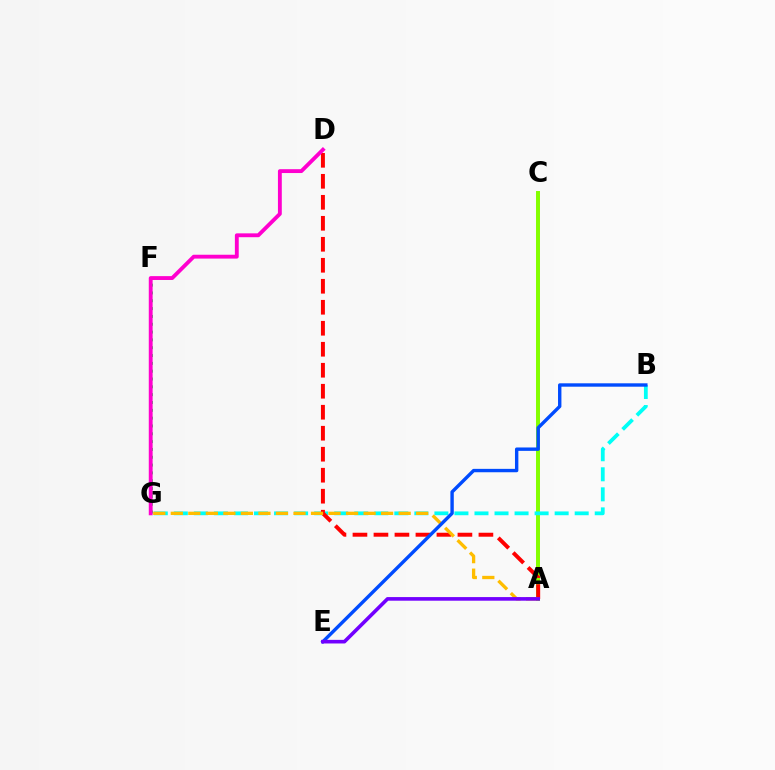{('A', 'C'): [{'color': '#84ff00', 'line_style': 'solid', 'thickness': 2.85}], ('B', 'G'): [{'color': '#00fff6', 'line_style': 'dashed', 'thickness': 2.72}], ('A', 'D'): [{'color': '#ff0000', 'line_style': 'dashed', 'thickness': 2.85}], ('F', 'G'): [{'color': '#00ff39', 'line_style': 'dotted', 'thickness': 2.13}], ('D', 'G'): [{'color': '#ff00cf', 'line_style': 'solid', 'thickness': 2.77}], ('A', 'G'): [{'color': '#ffbd00', 'line_style': 'dashed', 'thickness': 2.38}], ('B', 'E'): [{'color': '#004bff', 'line_style': 'solid', 'thickness': 2.44}], ('A', 'E'): [{'color': '#7200ff', 'line_style': 'solid', 'thickness': 2.6}]}